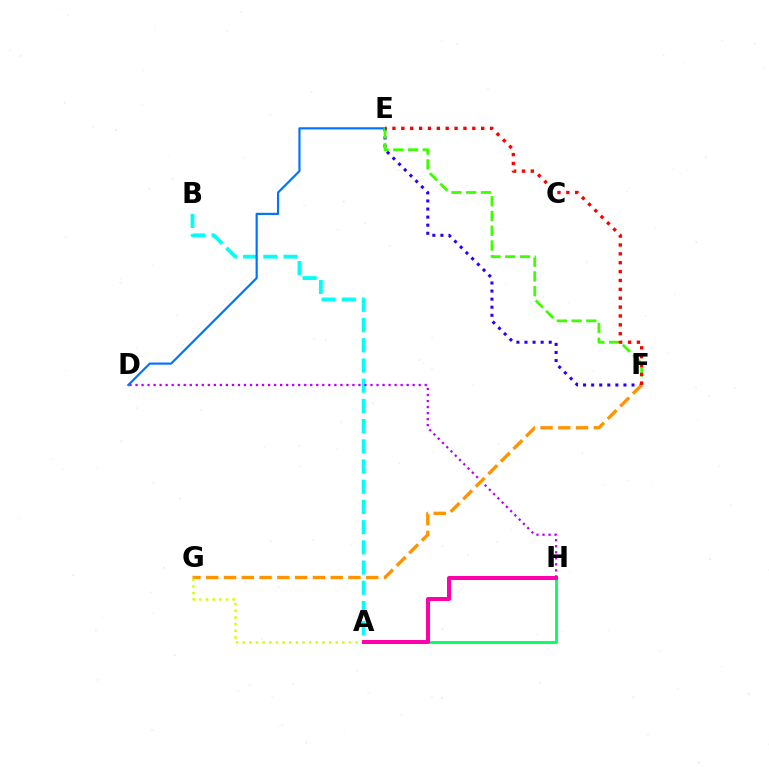{('A', 'B'): [{'color': '#00fff6', 'line_style': 'dashed', 'thickness': 2.75}], ('E', 'F'): [{'color': '#2500ff', 'line_style': 'dotted', 'thickness': 2.19}, {'color': '#3dff00', 'line_style': 'dashed', 'thickness': 2.0}, {'color': '#ff0000', 'line_style': 'dotted', 'thickness': 2.41}], ('D', 'H'): [{'color': '#b900ff', 'line_style': 'dotted', 'thickness': 1.64}], ('D', 'E'): [{'color': '#0074ff', 'line_style': 'solid', 'thickness': 1.56}], ('F', 'G'): [{'color': '#ff9400', 'line_style': 'dashed', 'thickness': 2.41}], ('A', 'G'): [{'color': '#d1ff00', 'line_style': 'dotted', 'thickness': 1.81}], ('A', 'H'): [{'color': '#00ff5c', 'line_style': 'solid', 'thickness': 2.02}, {'color': '#ff00ac', 'line_style': 'solid', 'thickness': 2.87}]}